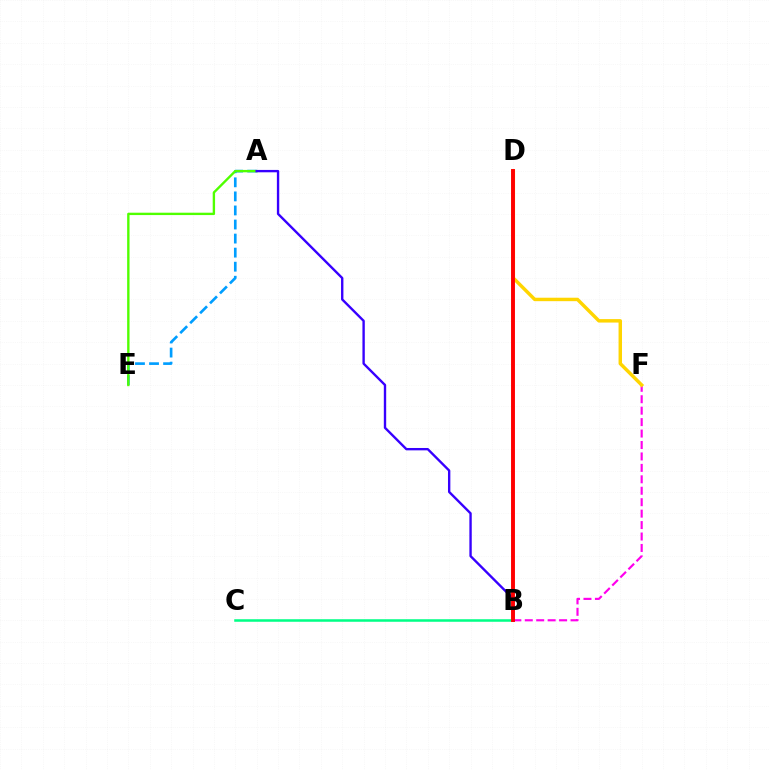{('A', 'E'): [{'color': '#009eff', 'line_style': 'dashed', 'thickness': 1.91}, {'color': '#4fff00', 'line_style': 'solid', 'thickness': 1.71}], ('B', 'F'): [{'color': '#ff00ed', 'line_style': 'dashed', 'thickness': 1.55}], ('D', 'F'): [{'color': '#ffd500', 'line_style': 'solid', 'thickness': 2.49}], ('B', 'C'): [{'color': '#00ff86', 'line_style': 'solid', 'thickness': 1.82}], ('A', 'B'): [{'color': '#3700ff', 'line_style': 'solid', 'thickness': 1.71}], ('B', 'D'): [{'color': '#ff0000', 'line_style': 'solid', 'thickness': 2.81}]}